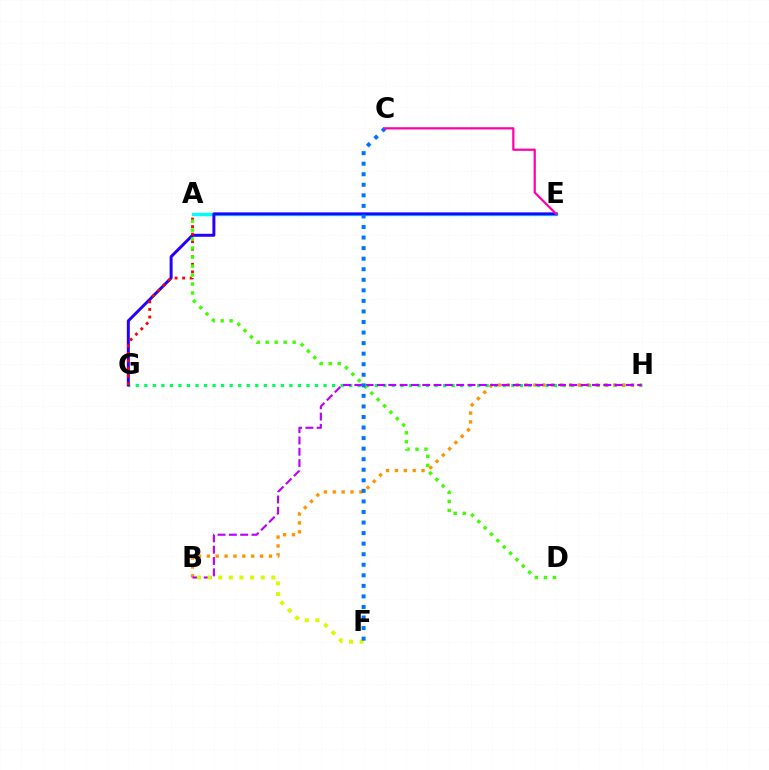{('G', 'H'): [{'color': '#00ff5c', 'line_style': 'dotted', 'thickness': 2.32}], ('A', 'E'): [{'color': '#00fff6', 'line_style': 'solid', 'thickness': 2.46}], ('B', 'H'): [{'color': '#ff9400', 'line_style': 'dotted', 'thickness': 2.41}, {'color': '#b900ff', 'line_style': 'dashed', 'thickness': 1.54}], ('E', 'G'): [{'color': '#2500ff', 'line_style': 'solid', 'thickness': 2.14}], ('A', 'G'): [{'color': '#ff0000', 'line_style': 'dotted', 'thickness': 2.05}], ('A', 'D'): [{'color': '#3dff00', 'line_style': 'dotted', 'thickness': 2.44}], ('B', 'F'): [{'color': '#d1ff00', 'line_style': 'dotted', 'thickness': 2.89}], ('C', 'F'): [{'color': '#0074ff', 'line_style': 'dotted', 'thickness': 2.87}], ('C', 'E'): [{'color': '#ff00ac', 'line_style': 'solid', 'thickness': 1.6}]}